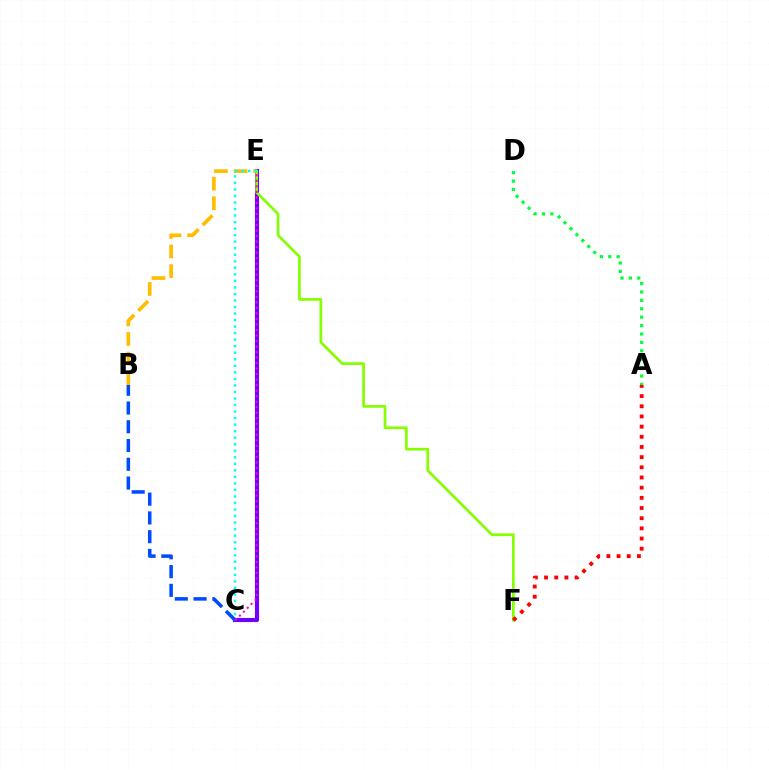{('C', 'E'): [{'color': '#7200ff', 'line_style': 'solid', 'thickness': 2.97}, {'color': '#00fff6', 'line_style': 'dotted', 'thickness': 1.77}, {'color': '#ff00cf', 'line_style': 'dotted', 'thickness': 1.5}], ('B', 'E'): [{'color': '#ffbd00', 'line_style': 'dashed', 'thickness': 2.66}], ('E', 'F'): [{'color': '#84ff00', 'line_style': 'solid', 'thickness': 1.94}], ('A', 'D'): [{'color': '#00ff39', 'line_style': 'dotted', 'thickness': 2.28}], ('A', 'F'): [{'color': '#ff0000', 'line_style': 'dotted', 'thickness': 2.76}], ('B', 'C'): [{'color': '#004bff', 'line_style': 'dashed', 'thickness': 2.55}]}